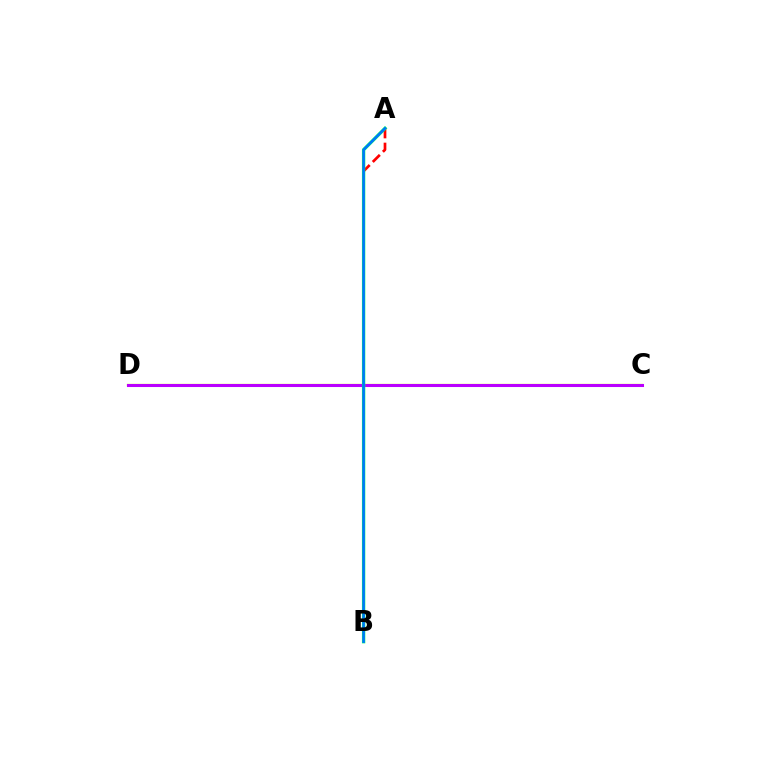{('A', 'B'): [{'color': '#ff0000', 'line_style': 'dashed', 'thickness': 1.95}, {'color': '#00ff5c', 'line_style': 'solid', 'thickness': 2.41}, {'color': '#0074ff', 'line_style': 'solid', 'thickness': 1.8}], ('C', 'D'): [{'color': '#d1ff00', 'line_style': 'solid', 'thickness': 1.64}, {'color': '#b900ff', 'line_style': 'solid', 'thickness': 2.2}]}